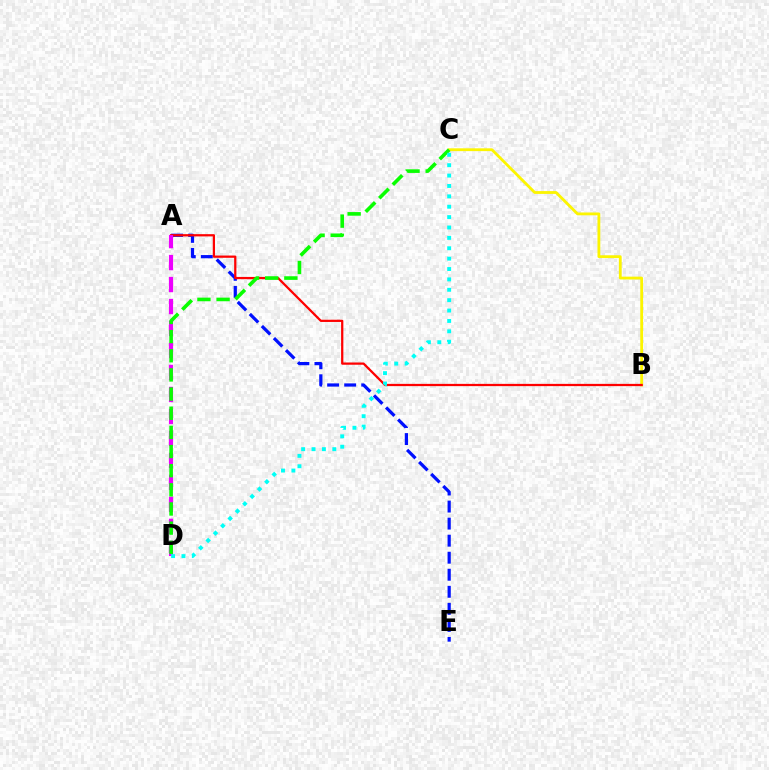{('A', 'E'): [{'color': '#0010ff', 'line_style': 'dashed', 'thickness': 2.32}], ('B', 'C'): [{'color': '#fcf500', 'line_style': 'solid', 'thickness': 2.03}], ('A', 'B'): [{'color': '#ff0000', 'line_style': 'solid', 'thickness': 1.62}], ('A', 'D'): [{'color': '#ee00ff', 'line_style': 'dashed', 'thickness': 2.99}], ('C', 'D'): [{'color': '#08ff00', 'line_style': 'dashed', 'thickness': 2.6}, {'color': '#00fff6', 'line_style': 'dotted', 'thickness': 2.82}]}